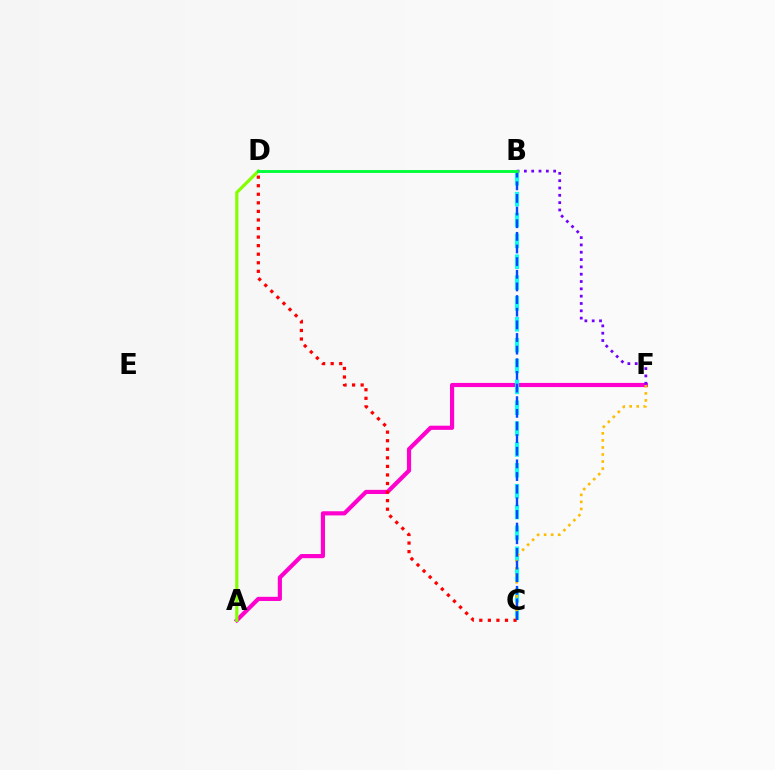{('A', 'F'): [{'color': '#ff00cf', 'line_style': 'solid', 'thickness': 2.99}], ('B', 'C'): [{'color': '#00fff6', 'line_style': 'dashed', 'thickness': 2.83}, {'color': '#004bff', 'line_style': 'dashed', 'thickness': 1.72}], ('C', 'D'): [{'color': '#ff0000', 'line_style': 'dotted', 'thickness': 2.33}], ('A', 'D'): [{'color': '#84ff00', 'line_style': 'solid', 'thickness': 2.3}], ('B', 'F'): [{'color': '#7200ff', 'line_style': 'dotted', 'thickness': 1.99}], ('C', 'F'): [{'color': '#ffbd00', 'line_style': 'dotted', 'thickness': 1.91}], ('B', 'D'): [{'color': '#00ff39', 'line_style': 'solid', 'thickness': 2.06}]}